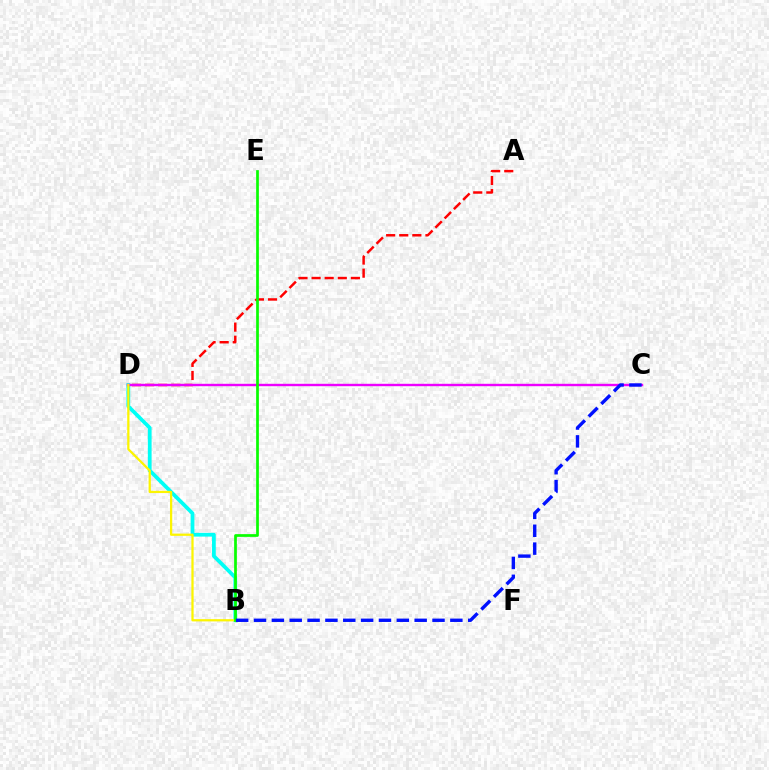{('A', 'D'): [{'color': '#ff0000', 'line_style': 'dashed', 'thickness': 1.78}], ('B', 'D'): [{'color': '#00fff6', 'line_style': 'solid', 'thickness': 2.7}, {'color': '#fcf500', 'line_style': 'solid', 'thickness': 1.62}], ('C', 'D'): [{'color': '#ee00ff', 'line_style': 'solid', 'thickness': 1.72}], ('B', 'E'): [{'color': '#08ff00', 'line_style': 'solid', 'thickness': 1.96}], ('B', 'C'): [{'color': '#0010ff', 'line_style': 'dashed', 'thickness': 2.43}]}